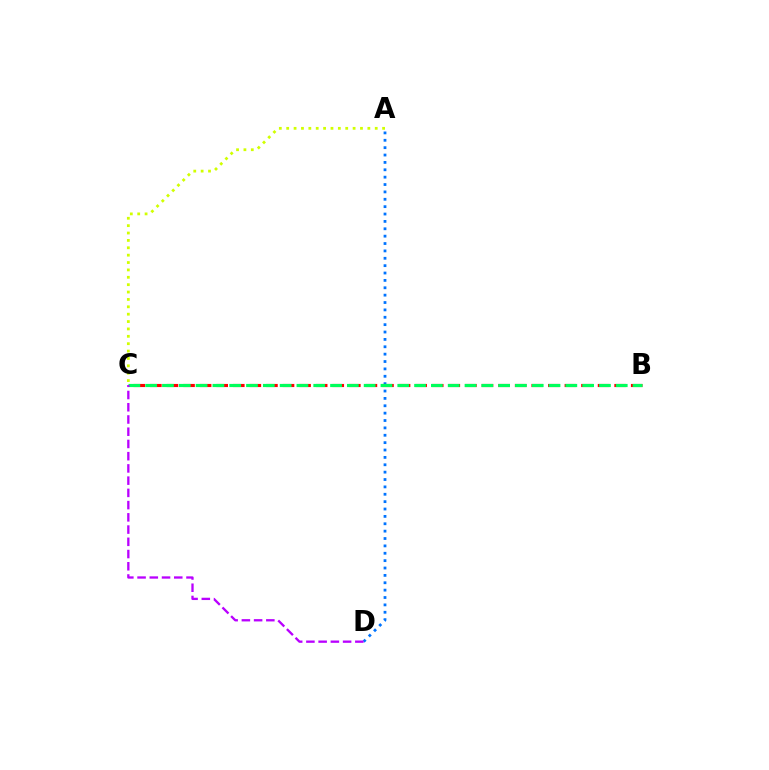{('A', 'D'): [{'color': '#0074ff', 'line_style': 'dotted', 'thickness': 2.0}], ('A', 'C'): [{'color': '#d1ff00', 'line_style': 'dotted', 'thickness': 2.0}], ('B', 'C'): [{'color': '#ff0000', 'line_style': 'dashed', 'thickness': 2.25}, {'color': '#00ff5c', 'line_style': 'dashed', 'thickness': 2.28}], ('C', 'D'): [{'color': '#b900ff', 'line_style': 'dashed', 'thickness': 1.66}]}